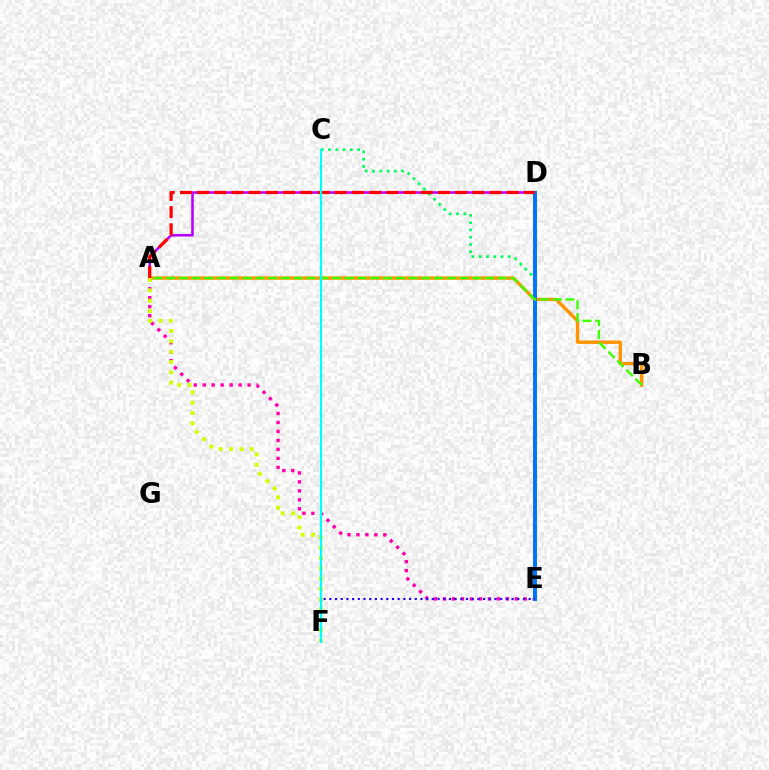{('A', 'B'): [{'color': '#ff9400', 'line_style': 'solid', 'thickness': 2.45}, {'color': '#3dff00', 'line_style': 'dashed', 'thickness': 1.73}], ('C', 'E'): [{'color': '#00ff5c', 'line_style': 'dotted', 'thickness': 1.97}], ('A', 'E'): [{'color': '#ff00ac', 'line_style': 'dotted', 'thickness': 2.44}], ('A', 'D'): [{'color': '#b900ff', 'line_style': 'solid', 'thickness': 1.85}, {'color': '#ff0000', 'line_style': 'dashed', 'thickness': 2.34}], ('D', 'E'): [{'color': '#0074ff', 'line_style': 'solid', 'thickness': 2.84}], ('A', 'F'): [{'color': '#d1ff00', 'line_style': 'dotted', 'thickness': 2.81}], ('E', 'F'): [{'color': '#2500ff', 'line_style': 'dotted', 'thickness': 1.55}], ('C', 'F'): [{'color': '#00fff6', 'line_style': 'solid', 'thickness': 1.59}]}